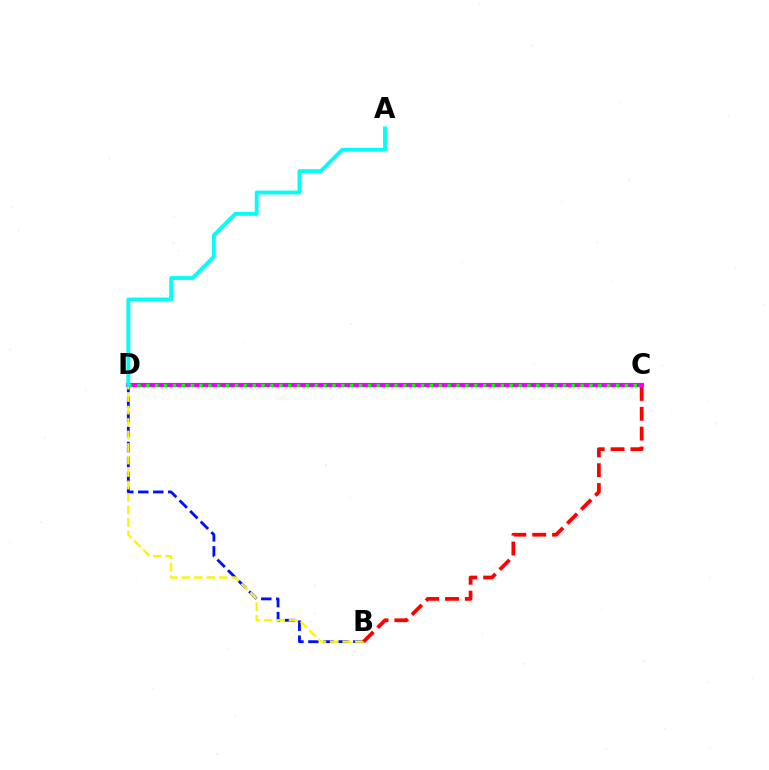{('C', 'D'): [{'color': '#ee00ff', 'line_style': 'solid', 'thickness': 2.98}, {'color': '#08ff00', 'line_style': 'dotted', 'thickness': 2.41}], ('B', 'D'): [{'color': '#0010ff', 'line_style': 'dashed', 'thickness': 2.04}, {'color': '#fcf500', 'line_style': 'dashed', 'thickness': 1.7}], ('A', 'D'): [{'color': '#00fff6', 'line_style': 'solid', 'thickness': 2.77}], ('B', 'C'): [{'color': '#ff0000', 'line_style': 'dashed', 'thickness': 2.69}]}